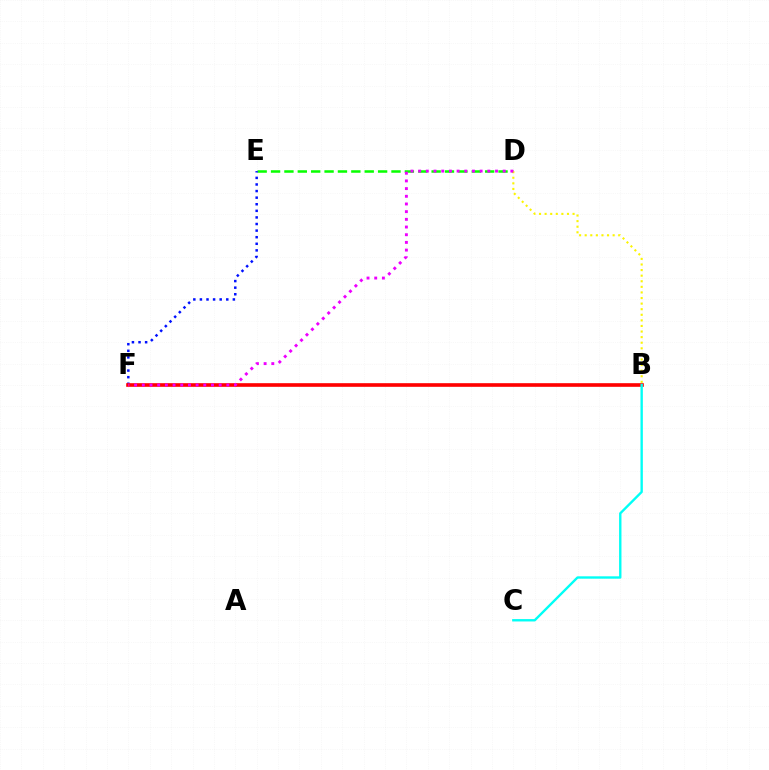{('D', 'E'): [{'color': '#08ff00', 'line_style': 'dashed', 'thickness': 1.82}], ('E', 'F'): [{'color': '#0010ff', 'line_style': 'dotted', 'thickness': 1.79}], ('B', 'D'): [{'color': '#fcf500', 'line_style': 'dotted', 'thickness': 1.52}], ('B', 'F'): [{'color': '#ff0000', 'line_style': 'solid', 'thickness': 2.61}], ('D', 'F'): [{'color': '#ee00ff', 'line_style': 'dotted', 'thickness': 2.09}], ('B', 'C'): [{'color': '#00fff6', 'line_style': 'solid', 'thickness': 1.71}]}